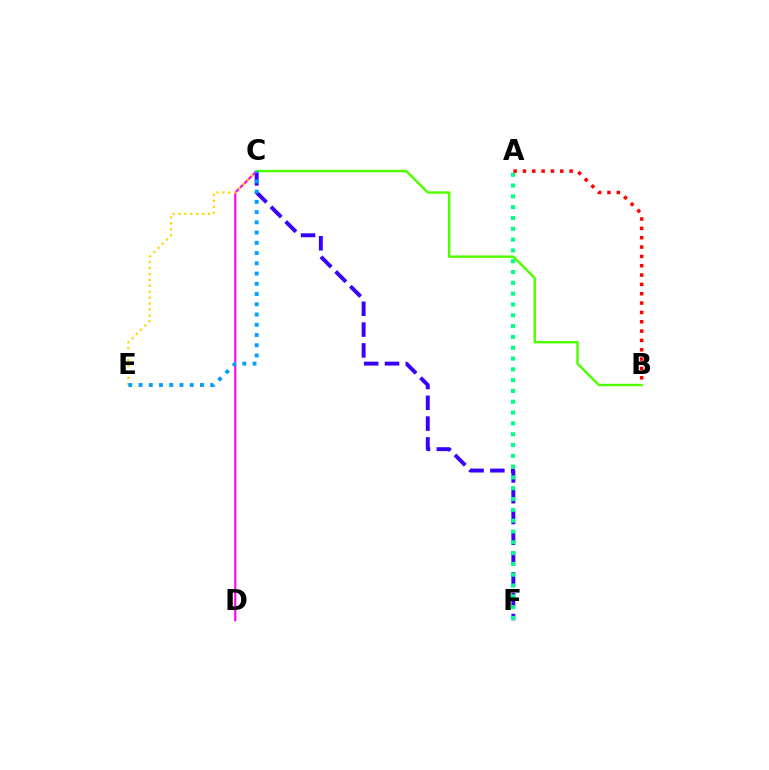{('C', 'F'): [{'color': '#3700ff', 'line_style': 'dashed', 'thickness': 2.83}], ('A', 'F'): [{'color': '#00ff86', 'line_style': 'dotted', 'thickness': 2.94}], ('C', 'D'): [{'color': '#ff00ed', 'line_style': 'solid', 'thickness': 1.53}], ('A', 'B'): [{'color': '#ff0000', 'line_style': 'dotted', 'thickness': 2.54}], ('B', 'C'): [{'color': '#4fff00', 'line_style': 'solid', 'thickness': 1.76}], ('C', 'E'): [{'color': '#ffd500', 'line_style': 'dotted', 'thickness': 1.61}, {'color': '#009eff', 'line_style': 'dotted', 'thickness': 2.78}]}